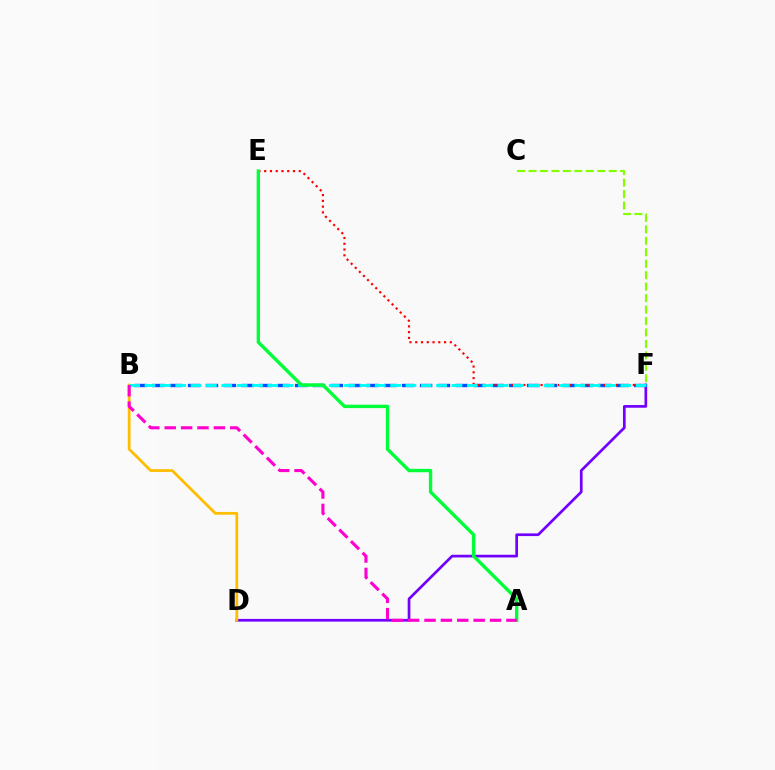{('D', 'F'): [{'color': '#7200ff', 'line_style': 'solid', 'thickness': 1.94}], ('C', 'F'): [{'color': '#84ff00', 'line_style': 'dashed', 'thickness': 1.56}], ('B', 'F'): [{'color': '#004bff', 'line_style': 'dashed', 'thickness': 2.42}, {'color': '#00fff6', 'line_style': 'dashed', 'thickness': 2.09}], ('E', 'F'): [{'color': '#ff0000', 'line_style': 'dotted', 'thickness': 1.57}], ('B', 'D'): [{'color': '#ffbd00', 'line_style': 'solid', 'thickness': 1.98}], ('A', 'E'): [{'color': '#00ff39', 'line_style': 'solid', 'thickness': 2.43}], ('A', 'B'): [{'color': '#ff00cf', 'line_style': 'dashed', 'thickness': 2.23}]}